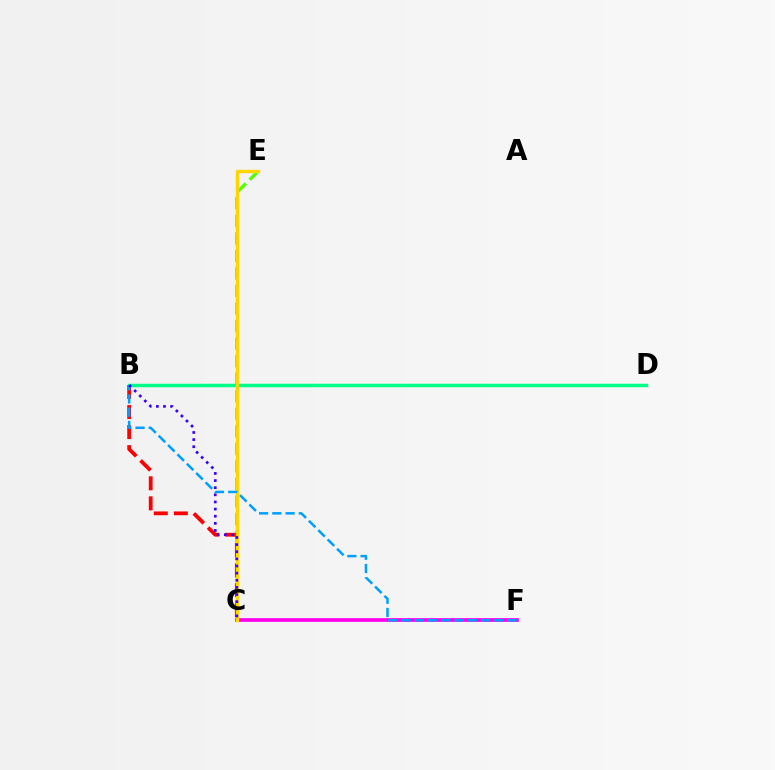{('C', 'E'): [{'color': '#4fff00', 'line_style': 'dashed', 'thickness': 2.38}, {'color': '#ffd500', 'line_style': 'solid', 'thickness': 2.46}], ('C', 'F'): [{'color': '#ff00ed', 'line_style': 'solid', 'thickness': 2.68}], ('B', 'C'): [{'color': '#ff0000', 'line_style': 'dashed', 'thickness': 2.72}, {'color': '#3700ff', 'line_style': 'dotted', 'thickness': 1.94}], ('B', 'D'): [{'color': '#00ff86', 'line_style': 'solid', 'thickness': 2.51}], ('B', 'F'): [{'color': '#009eff', 'line_style': 'dashed', 'thickness': 1.8}]}